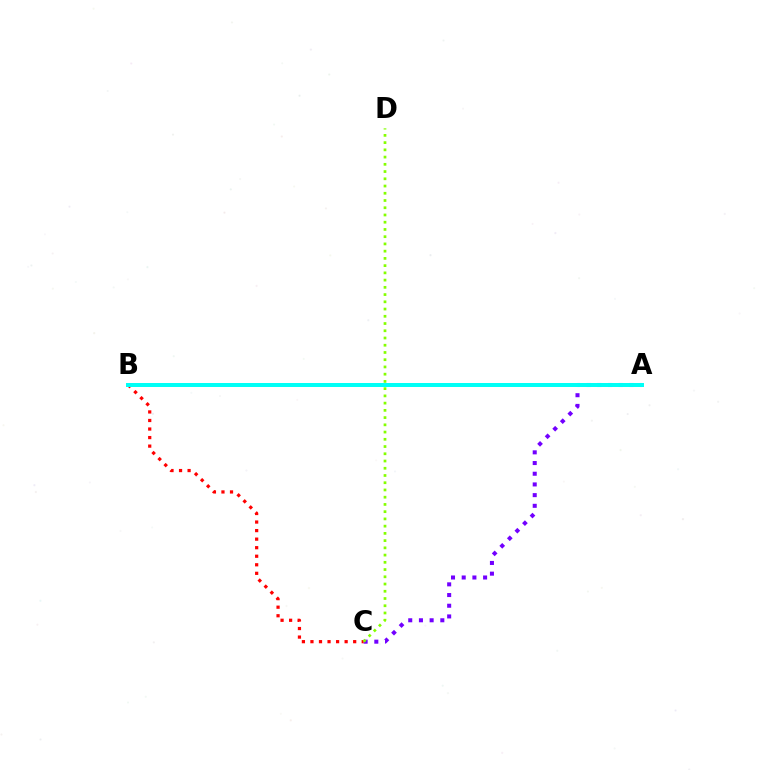{('A', 'C'): [{'color': '#7200ff', 'line_style': 'dotted', 'thickness': 2.91}], ('B', 'C'): [{'color': '#ff0000', 'line_style': 'dotted', 'thickness': 2.32}], ('A', 'B'): [{'color': '#00fff6', 'line_style': 'solid', 'thickness': 2.87}], ('C', 'D'): [{'color': '#84ff00', 'line_style': 'dotted', 'thickness': 1.97}]}